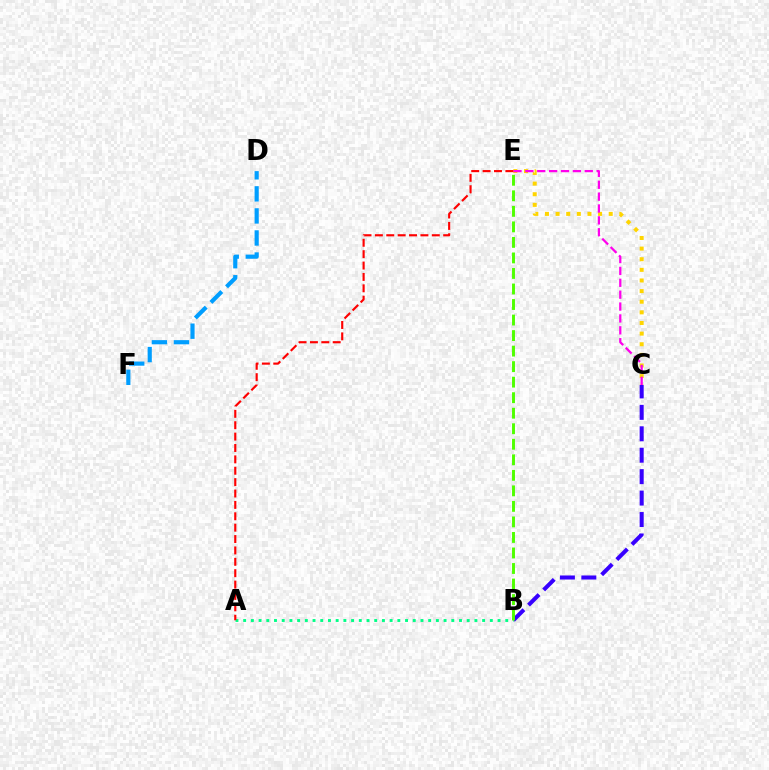{('C', 'E'): [{'color': '#ffd500', 'line_style': 'dotted', 'thickness': 2.89}, {'color': '#ff00ed', 'line_style': 'dashed', 'thickness': 1.61}], ('B', 'C'): [{'color': '#3700ff', 'line_style': 'dashed', 'thickness': 2.91}], ('A', 'B'): [{'color': '#00ff86', 'line_style': 'dotted', 'thickness': 2.09}], ('A', 'E'): [{'color': '#ff0000', 'line_style': 'dashed', 'thickness': 1.55}], ('D', 'F'): [{'color': '#009eff', 'line_style': 'dashed', 'thickness': 3.0}], ('B', 'E'): [{'color': '#4fff00', 'line_style': 'dashed', 'thickness': 2.11}]}